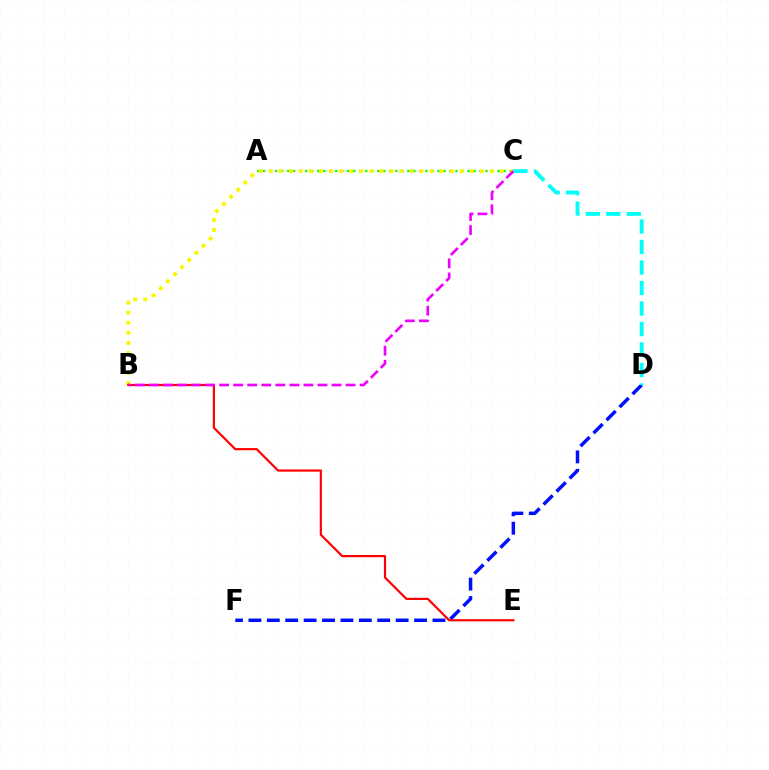{('A', 'C'): [{'color': '#08ff00', 'line_style': 'dotted', 'thickness': 1.63}], ('D', 'F'): [{'color': '#0010ff', 'line_style': 'dashed', 'thickness': 2.5}], ('B', 'C'): [{'color': '#fcf500', 'line_style': 'dotted', 'thickness': 2.73}, {'color': '#ee00ff', 'line_style': 'dashed', 'thickness': 1.91}], ('C', 'D'): [{'color': '#00fff6', 'line_style': 'dashed', 'thickness': 2.79}], ('B', 'E'): [{'color': '#ff0000', 'line_style': 'solid', 'thickness': 1.58}]}